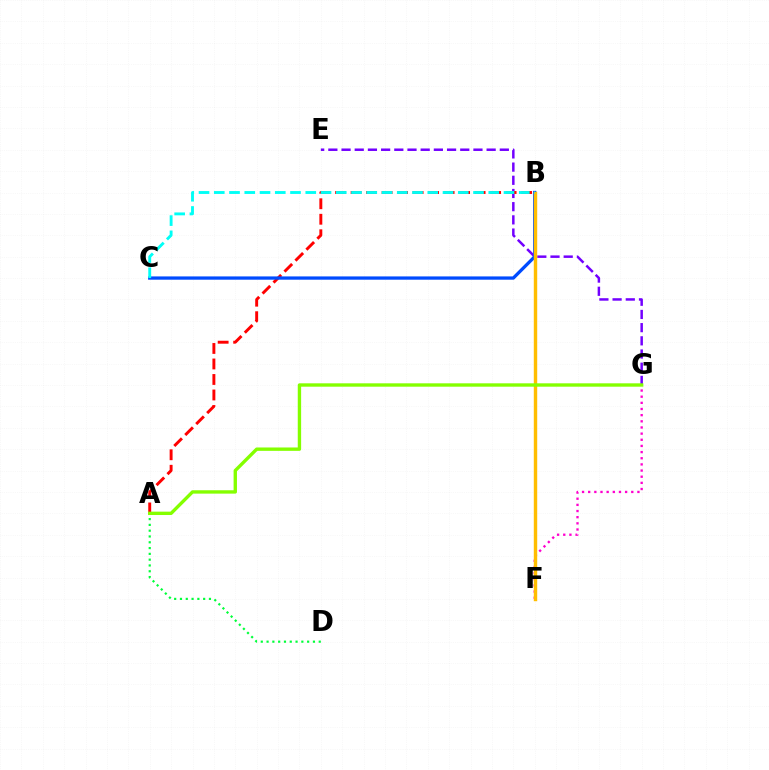{('F', 'G'): [{'color': '#ff00cf', 'line_style': 'dotted', 'thickness': 1.67}], ('A', 'D'): [{'color': '#00ff39', 'line_style': 'dotted', 'thickness': 1.57}], ('E', 'G'): [{'color': '#7200ff', 'line_style': 'dashed', 'thickness': 1.79}], ('A', 'B'): [{'color': '#ff0000', 'line_style': 'dashed', 'thickness': 2.11}], ('B', 'C'): [{'color': '#004bff', 'line_style': 'solid', 'thickness': 2.36}, {'color': '#00fff6', 'line_style': 'dashed', 'thickness': 2.07}], ('B', 'F'): [{'color': '#ffbd00', 'line_style': 'solid', 'thickness': 2.46}], ('A', 'G'): [{'color': '#84ff00', 'line_style': 'solid', 'thickness': 2.43}]}